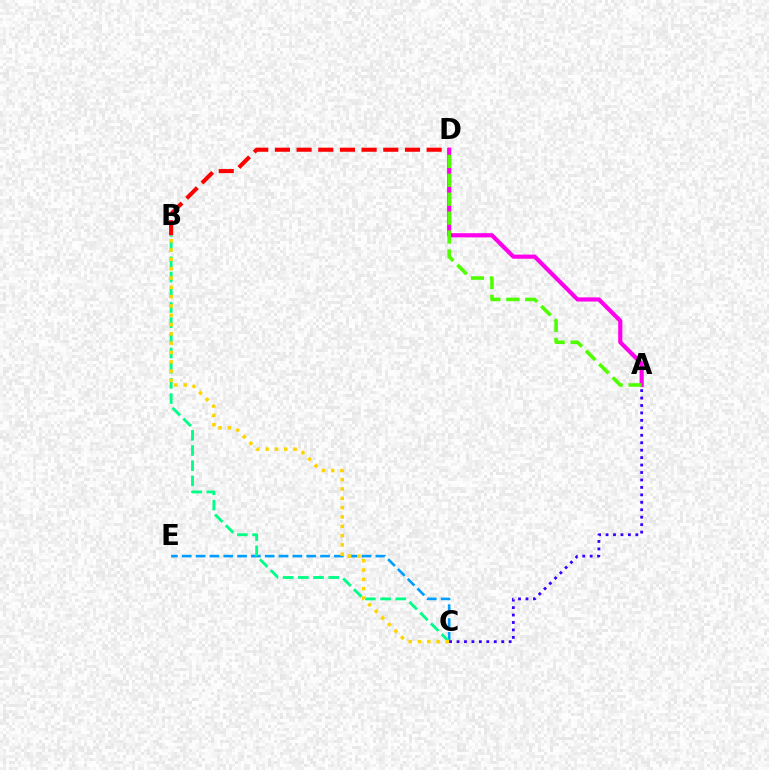{('C', 'E'): [{'color': '#009eff', 'line_style': 'dashed', 'thickness': 1.88}], ('B', 'C'): [{'color': '#00ff86', 'line_style': 'dashed', 'thickness': 2.06}, {'color': '#ffd500', 'line_style': 'dotted', 'thickness': 2.53}], ('B', 'D'): [{'color': '#ff0000', 'line_style': 'dashed', 'thickness': 2.94}], ('A', 'D'): [{'color': '#ff00ed', 'line_style': 'solid', 'thickness': 2.99}, {'color': '#4fff00', 'line_style': 'dashed', 'thickness': 2.57}], ('A', 'C'): [{'color': '#3700ff', 'line_style': 'dotted', 'thickness': 2.02}]}